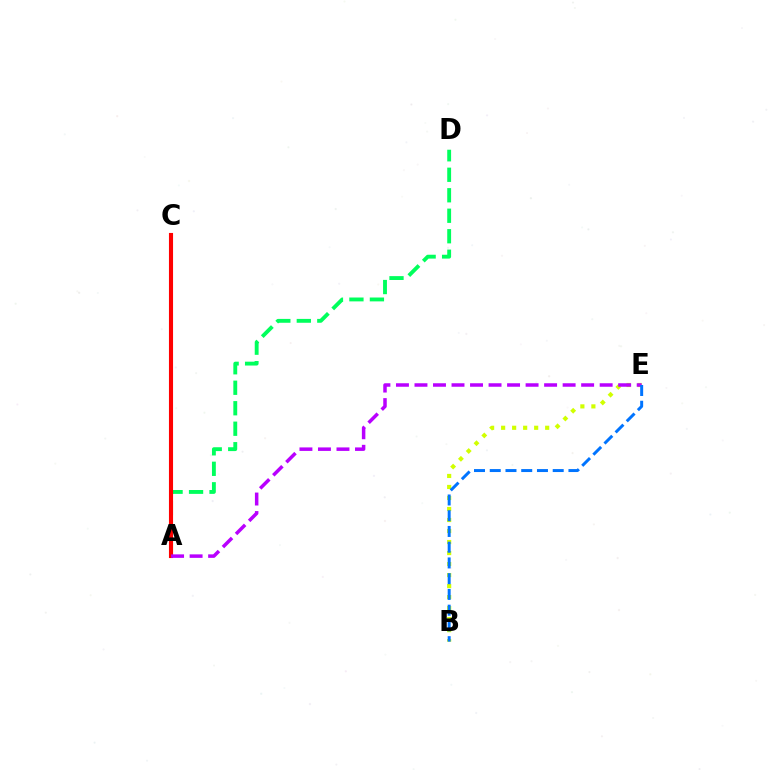{('B', 'E'): [{'color': '#d1ff00', 'line_style': 'dotted', 'thickness': 2.99}, {'color': '#0074ff', 'line_style': 'dashed', 'thickness': 2.14}], ('A', 'D'): [{'color': '#00ff5c', 'line_style': 'dashed', 'thickness': 2.78}], ('A', 'C'): [{'color': '#ff0000', 'line_style': 'solid', 'thickness': 2.95}], ('A', 'E'): [{'color': '#b900ff', 'line_style': 'dashed', 'thickness': 2.52}]}